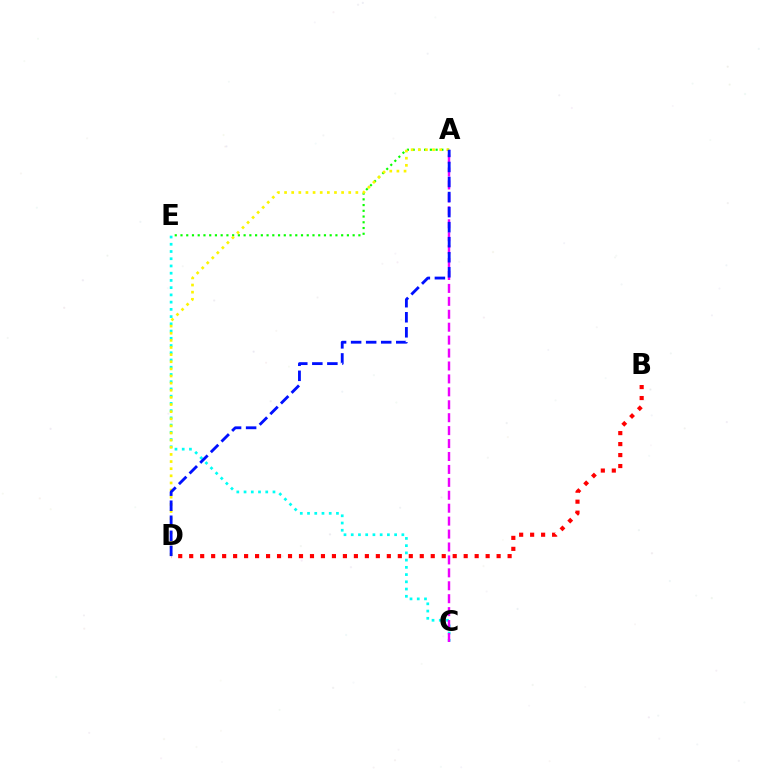{('B', 'D'): [{'color': '#ff0000', 'line_style': 'dotted', 'thickness': 2.98}], ('A', 'E'): [{'color': '#08ff00', 'line_style': 'dotted', 'thickness': 1.56}], ('C', 'E'): [{'color': '#00fff6', 'line_style': 'dotted', 'thickness': 1.97}], ('A', 'D'): [{'color': '#fcf500', 'line_style': 'dotted', 'thickness': 1.94}, {'color': '#0010ff', 'line_style': 'dashed', 'thickness': 2.04}], ('A', 'C'): [{'color': '#ee00ff', 'line_style': 'dashed', 'thickness': 1.76}]}